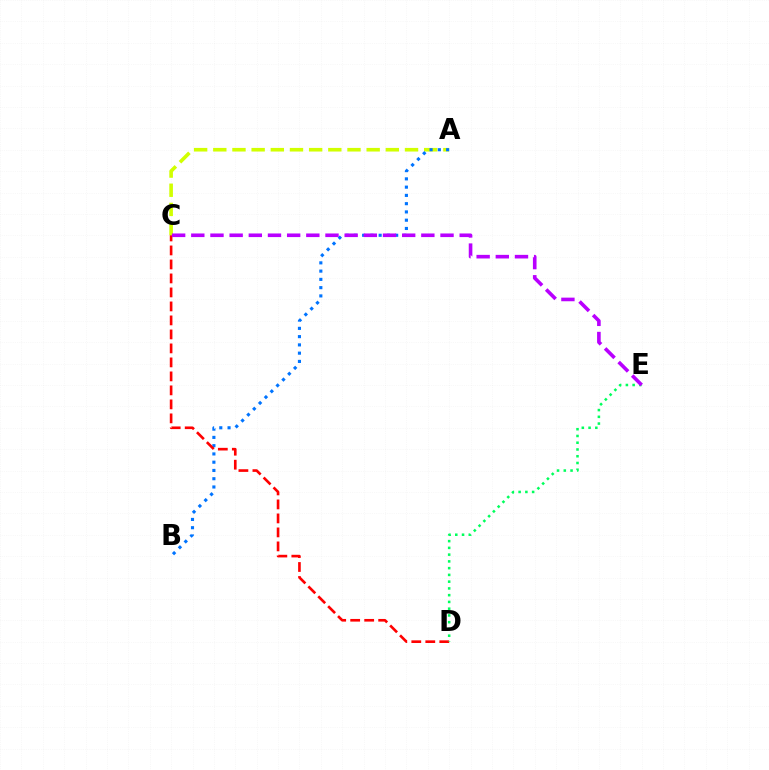{('A', 'C'): [{'color': '#d1ff00', 'line_style': 'dashed', 'thickness': 2.6}], ('A', 'B'): [{'color': '#0074ff', 'line_style': 'dotted', 'thickness': 2.25}], ('C', 'D'): [{'color': '#ff0000', 'line_style': 'dashed', 'thickness': 1.9}], ('D', 'E'): [{'color': '#00ff5c', 'line_style': 'dotted', 'thickness': 1.84}], ('C', 'E'): [{'color': '#b900ff', 'line_style': 'dashed', 'thickness': 2.6}]}